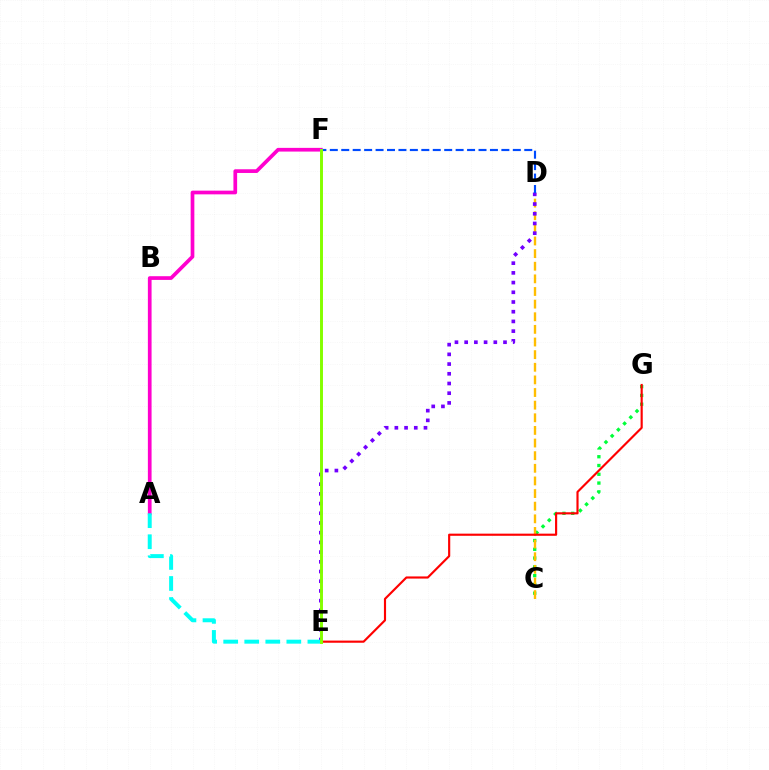{('C', 'G'): [{'color': '#00ff39', 'line_style': 'dotted', 'thickness': 2.39}], ('C', 'D'): [{'color': '#ffbd00', 'line_style': 'dashed', 'thickness': 1.72}], ('E', 'G'): [{'color': '#ff0000', 'line_style': 'solid', 'thickness': 1.55}], ('A', 'F'): [{'color': '#ff00cf', 'line_style': 'solid', 'thickness': 2.67}], ('D', 'E'): [{'color': '#7200ff', 'line_style': 'dotted', 'thickness': 2.64}], ('A', 'E'): [{'color': '#00fff6', 'line_style': 'dashed', 'thickness': 2.86}], ('D', 'F'): [{'color': '#004bff', 'line_style': 'dashed', 'thickness': 1.55}], ('E', 'F'): [{'color': '#84ff00', 'line_style': 'solid', 'thickness': 2.12}]}